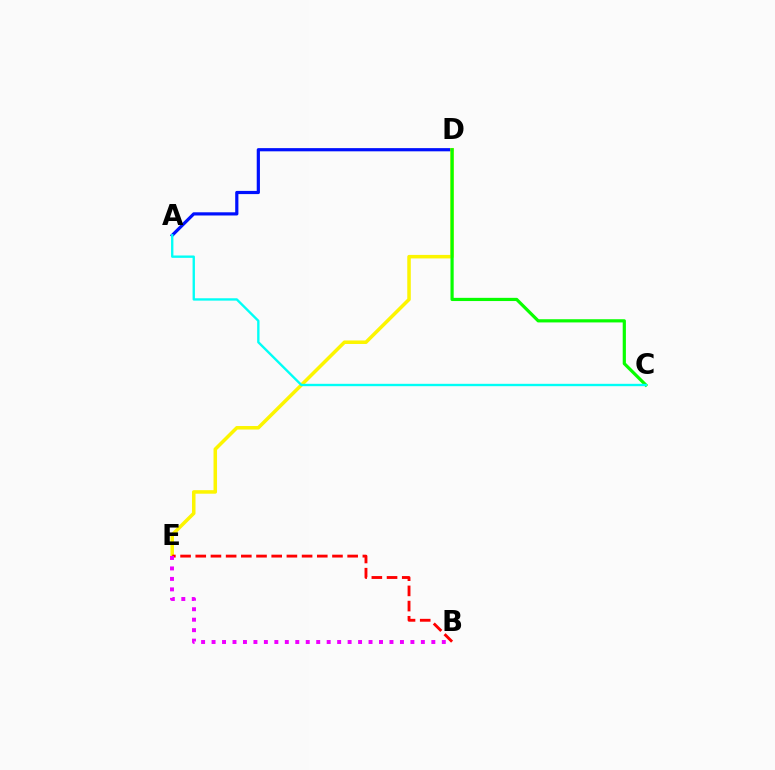{('A', 'D'): [{'color': '#0010ff', 'line_style': 'solid', 'thickness': 2.3}], ('D', 'E'): [{'color': '#fcf500', 'line_style': 'solid', 'thickness': 2.53}], ('C', 'D'): [{'color': '#08ff00', 'line_style': 'solid', 'thickness': 2.3}], ('B', 'E'): [{'color': '#ff0000', 'line_style': 'dashed', 'thickness': 2.06}, {'color': '#ee00ff', 'line_style': 'dotted', 'thickness': 2.84}], ('A', 'C'): [{'color': '#00fff6', 'line_style': 'solid', 'thickness': 1.7}]}